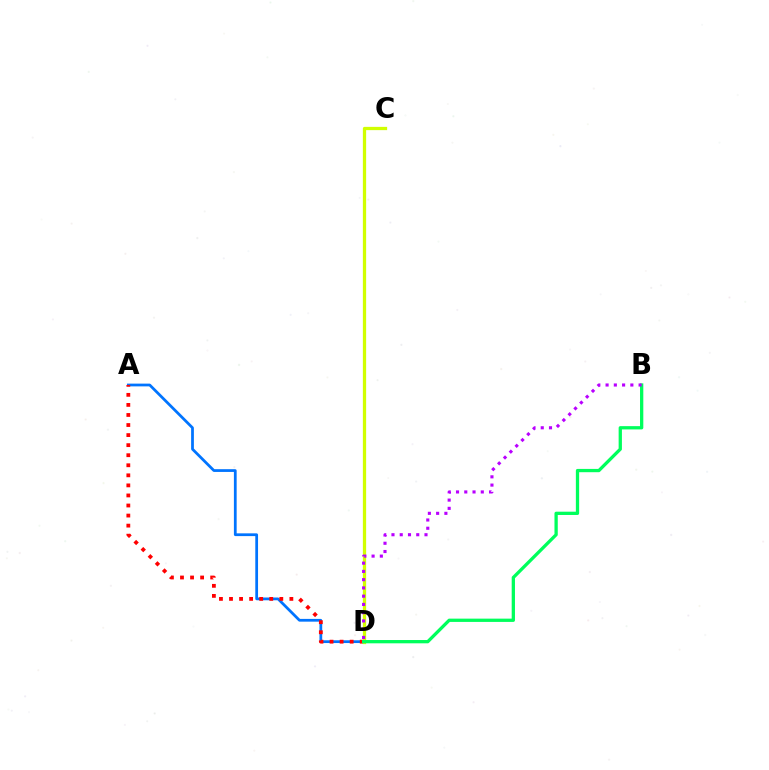{('A', 'D'): [{'color': '#0074ff', 'line_style': 'solid', 'thickness': 1.98}, {'color': '#ff0000', 'line_style': 'dotted', 'thickness': 2.73}], ('C', 'D'): [{'color': '#d1ff00', 'line_style': 'solid', 'thickness': 2.35}], ('B', 'D'): [{'color': '#00ff5c', 'line_style': 'solid', 'thickness': 2.36}, {'color': '#b900ff', 'line_style': 'dotted', 'thickness': 2.24}]}